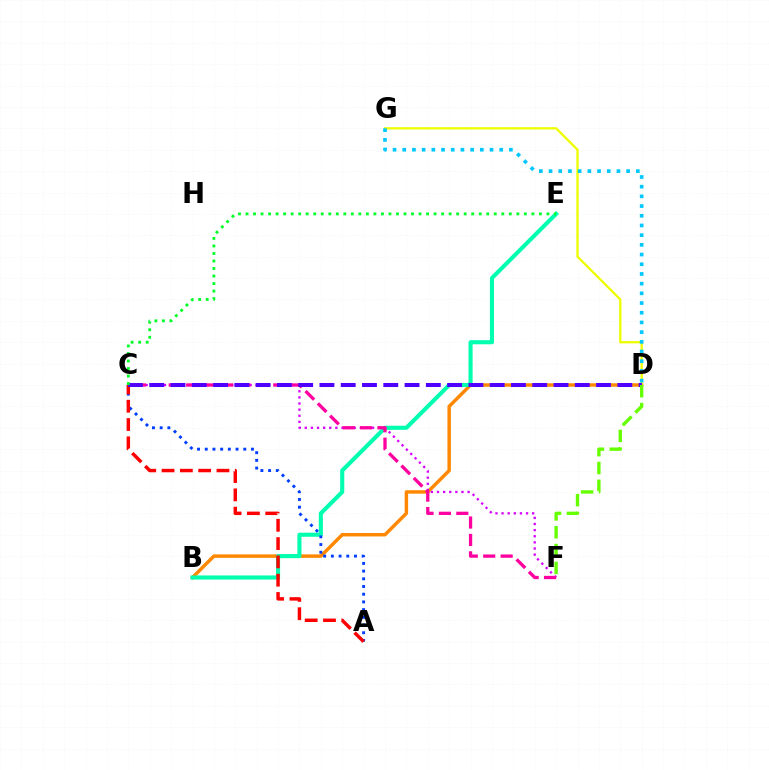{('B', 'D'): [{'color': '#ff8800', 'line_style': 'solid', 'thickness': 2.48}], ('B', 'E'): [{'color': '#00ffaf', 'line_style': 'solid', 'thickness': 2.95}], ('C', 'F'): [{'color': '#d600ff', 'line_style': 'dotted', 'thickness': 1.66}, {'color': '#ff00a0', 'line_style': 'dashed', 'thickness': 2.37}], ('A', 'C'): [{'color': '#003fff', 'line_style': 'dotted', 'thickness': 2.09}, {'color': '#ff0000', 'line_style': 'dashed', 'thickness': 2.49}], ('D', 'G'): [{'color': '#eeff00', 'line_style': 'solid', 'thickness': 1.67}, {'color': '#00c7ff', 'line_style': 'dotted', 'thickness': 2.63}], ('C', 'D'): [{'color': '#4f00ff', 'line_style': 'dashed', 'thickness': 2.89}], ('D', 'F'): [{'color': '#66ff00', 'line_style': 'dashed', 'thickness': 2.42}], ('C', 'E'): [{'color': '#00ff27', 'line_style': 'dotted', 'thickness': 2.04}]}